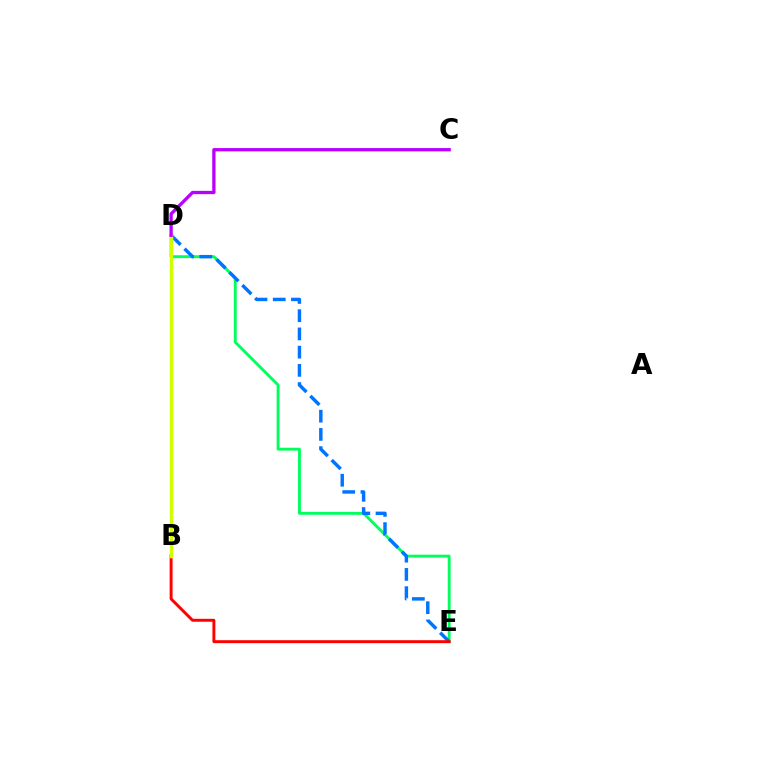{('D', 'E'): [{'color': '#00ff5c', 'line_style': 'solid', 'thickness': 2.06}, {'color': '#0074ff', 'line_style': 'dashed', 'thickness': 2.48}], ('B', 'E'): [{'color': '#ff0000', 'line_style': 'solid', 'thickness': 2.11}], ('B', 'D'): [{'color': '#d1ff00', 'line_style': 'solid', 'thickness': 2.52}], ('C', 'D'): [{'color': '#b900ff', 'line_style': 'solid', 'thickness': 2.38}]}